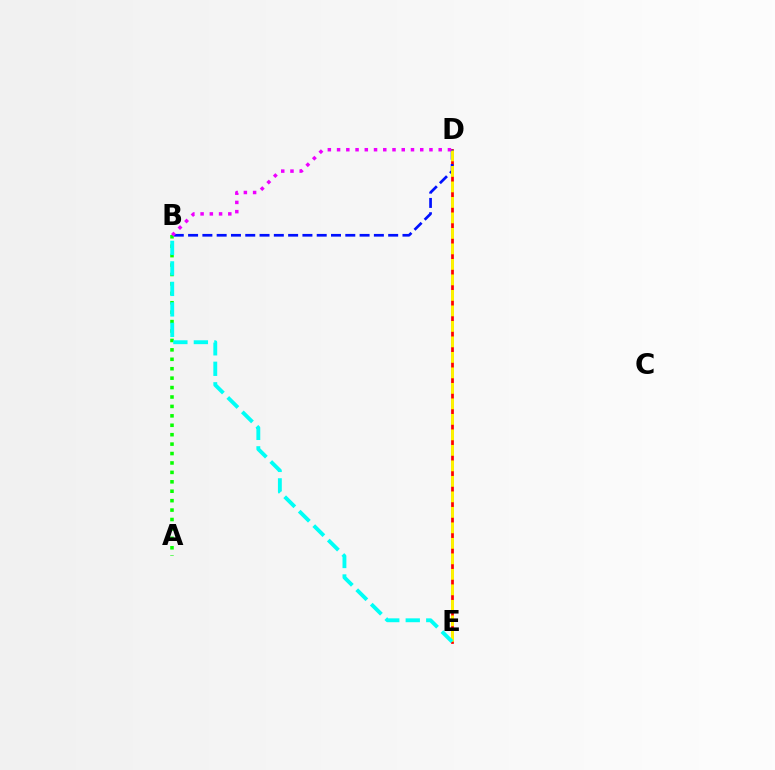{('D', 'E'): [{'color': '#ff0000', 'line_style': 'solid', 'thickness': 1.97}, {'color': '#fcf500', 'line_style': 'dashed', 'thickness': 2.11}], ('B', 'D'): [{'color': '#0010ff', 'line_style': 'dashed', 'thickness': 1.94}, {'color': '#ee00ff', 'line_style': 'dotted', 'thickness': 2.51}], ('A', 'B'): [{'color': '#08ff00', 'line_style': 'dotted', 'thickness': 2.56}], ('B', 'E'): [{'color': '#00fff6', 'line_style': 'dashed', 'thickness': 2.78}]}